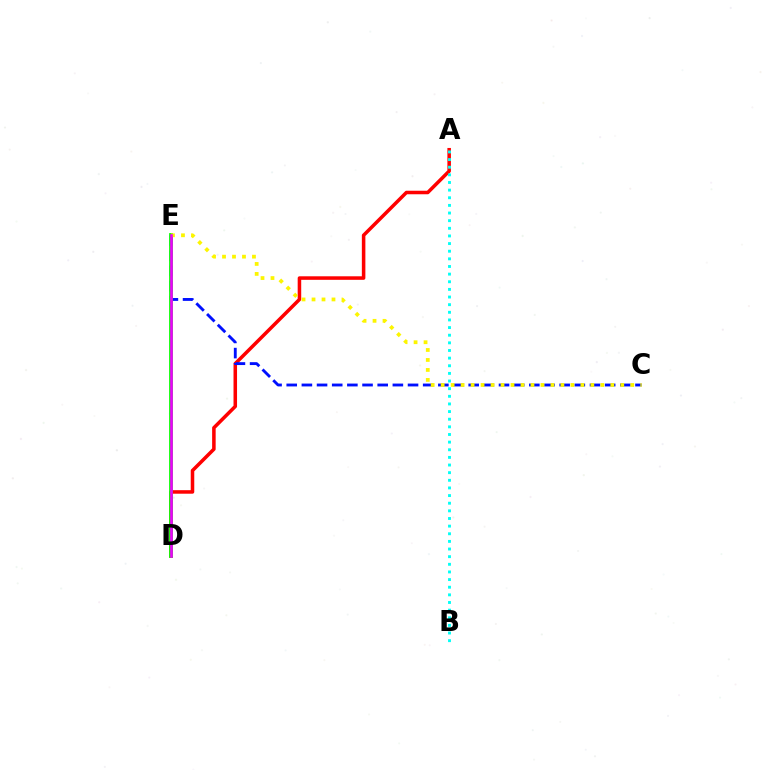{('A', 'D'): [{'color': '#ff0000', 'line_style': 'solid', 'thickness': 2.54}], ('C', 'E'): [{'color': '#0010ff', 'line_style': 'dashed', 'thickness': 2.06}, {'color': '#fcf500', 'line_style': 'dotted', 'thickness': 2.71}], ('A', 'B'): [{'color': '#00fff6', 'line_style': 'dotted', 'thickness': 2.07}], ('D', 'E'): [{'color': '#08ff00', 'line_style': 'solid', 'thickness': 2.72}, {'color': '#ee00ff', 'line_style': 'solid', 'thickness': 1.89}]}